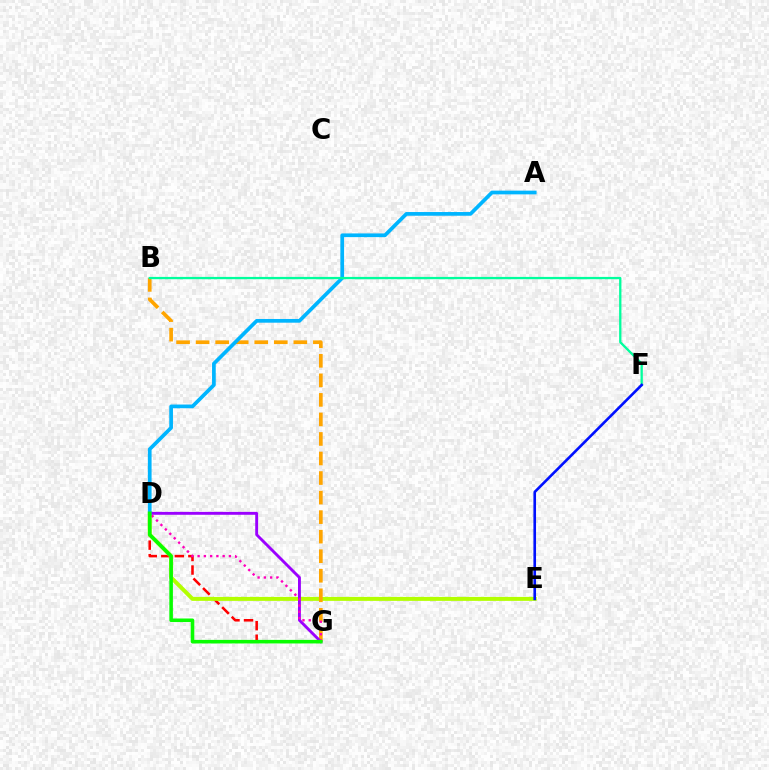{('D', 'G'): [{'color': '#ff0000', 'line_style': 'dashed', 'thickness': 1.84}, {'color': '#9b00ff', 'line_style': 'solid', 'thickness': 2.08}, {'color': '#ff00bd', 'line_style': 'dotted', 'thickness': 1.7}, {'color': '#08ff00', 'line_style': 'solid', 'thickness': 2.57}], ('D', 'E'): [{'color': '#b3ff00', 'line_style': 'solid', 'thickness': 2.85}], ('B', 'G'): [{'color': '#ffa500', 'line_style': 'dashed', 'thickness': 2.65}], ('A', 'D'): [{'color': '#00b5ff', 'line_style': 'solid', 'thickness': 2.67}], ('B', 'F'): [{'color': '#00ff9d', 'line_style': 'solid', 'thickness': 1.65}], ('E', 'F'): [{'color': '#0010ff', 'line_style': 'solid', 'thickness': 1.89}]}